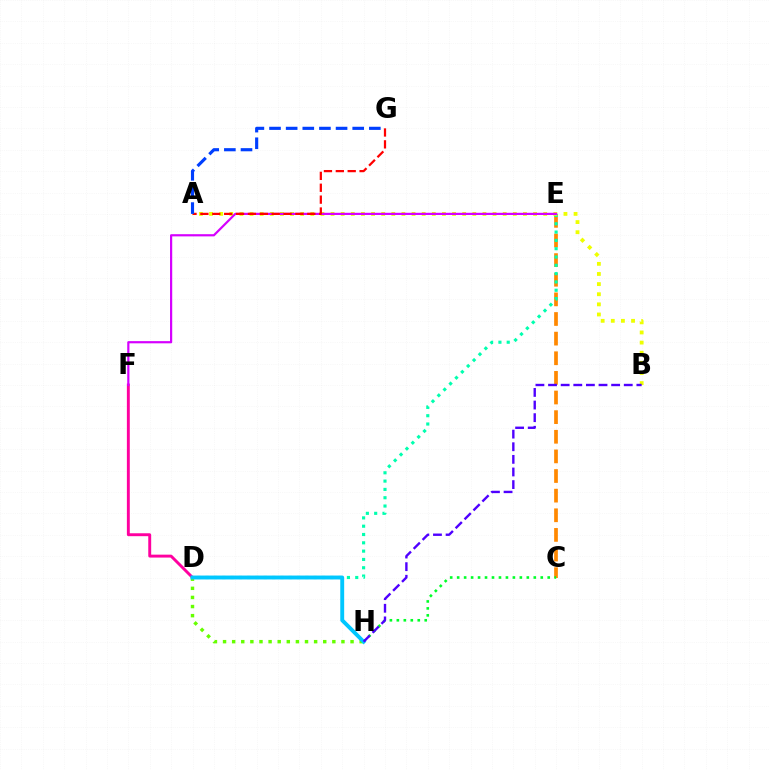{('D', 'F'): [{'color': '#ff00a0', 'line_style': 'solid', 'thickness': 2.1}], ('C', 'E'): [{'color': '#ff8800', 'line_style': 'dashed', 'thickness': 2.67}], ('D', 'E'): [{'color': '#00ffaf', 'line_style': 'dotted', 'thickness': 2.26}], ('D', 'H'): [{'color': '#66ff00', 'line_style': 'dotted', 'thickness': 2.47}, {'color': '#00c7ff', 'line_style': 'solid', 'thickness': 2.8}], ('C', 'H'): [{'color': '#00ff27', 'line_style': 'dotted', 'thickness': 1.89}], ('A', 'B'): [{'color': '#eeff00', 'line_style': 'dotted', 'thickness': 2.75}], ('E', 'F'): [{'color': '#d600ff', 'line_style': 'solid', 'thickness': 1.58}], ('B', 'H'): [{'color': '#4f00ff', 'line_style': 'dashed', 'thickness': 1.71}], ('A', 'G'): [{'color': '#ff0000', 'line_style': 'dashed', 'thickness': 1.61}, {'color': '#003fff', 'line_style': 'dashed', 'thickness': 2.26}]}